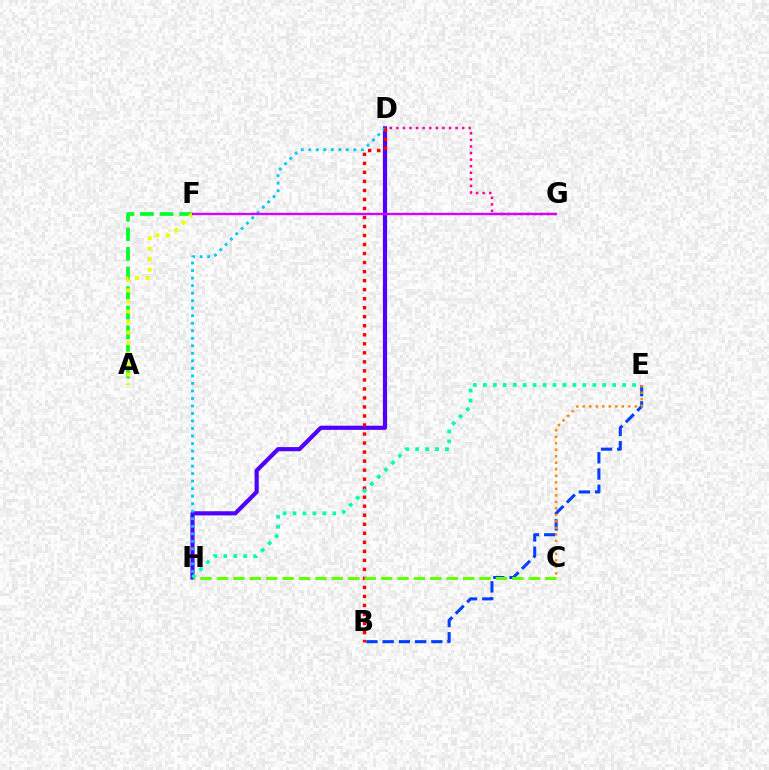{('B', 'E'): [{'color': '#003fff', 'line_style': 'dashed', 'thickness': 2.2}], ('D', 'H'): [{'color': '#4f00ff', 'line_style': 'solid', 'thickness': 2.99}, {'color': '#00c7ff', 'line_style': 'dotted', 'thickness': 2.04}], ('A', 'F'): [{'color': '#00ff27', 'line_style': 'dashed', 'thickness': 2.66}, {'color': '#eeff00', 'line_style': 'dotted', 'thickness': 2.86}], ('D', 'G'): [{'color': '#ff00a0', 'line_style': 'dotted', 'thickness': 1.79}], ('C', 'E'): [{'color': '#ff8800', 'line_style': 'dotted', 'thickness': 1.77}], ('F', 'G'): [{'color': '#d600ff', 'line_style': 'solid', 'thickness': 1.69}], ('B', 'D'): [{'color': '#ff0000', 'line_style': 'dotted', 'thickness': 2.45}], ('C', 'H'): [{'color': '#66ff00', 'line_style': 'dashed', 'thickness': 2.23}], ('E', 'H'): [{'color': '#00ffaf', 'line_style': 'dotted', 'thickness': 2.7}]}